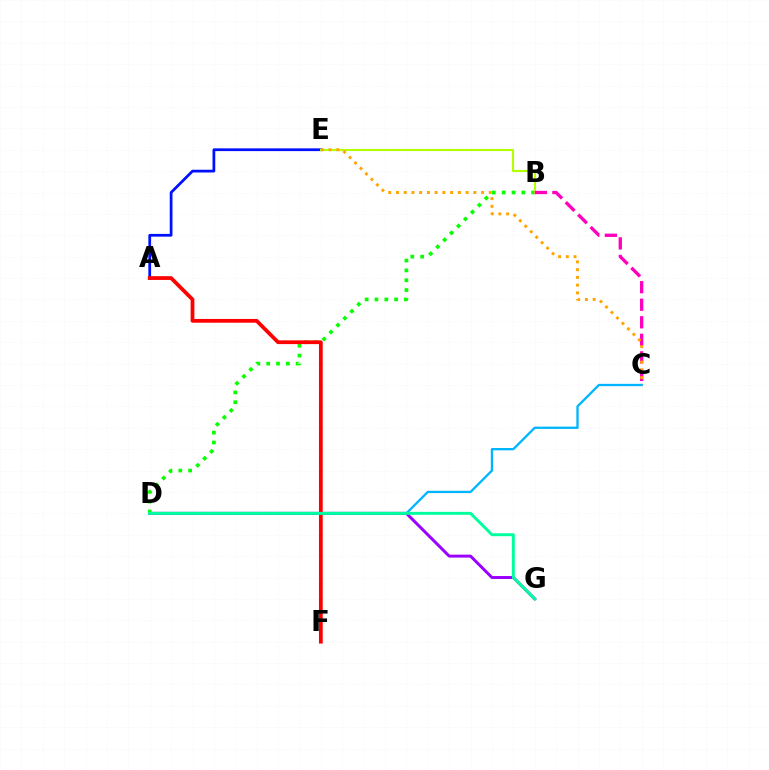{('A', 'E'): [{'color': '#0010ff', 'line_style': 'solid', 'thickness': 1.98}], ('D', 'G'): [{'color': '#9b00ff', 'line_style': 'solid', 'thickness': 2.13}, {'color': '#00ff9d', 'line_style': 'solid', 'thickness': 2.12}], ('B', 'D'): [{'color': '#08ff00', 'line_style': 'dotted', 'thickness': 2.67}], ('A', 'F'): [{'color': '#ff0000', 'line_style': 'solid', 'thickness': 2.71}], ('B', 'E'): [{'color': '#b3ff00', 'line_style': 'solid', 'thickness': 1.53}], ('B', 'C'): [{'color': '#ff00bd', 'line_style': 'dashed', 'thickness': 2.38}], ('C', 'E'): [{'color': '#ffa500', 'line_style': 'dotted', 'thickness': 2.1}], ('C', 'D'): [{'color': '#00b5ff', 'line_style': 'solid', 'thickness': 1.66}]}